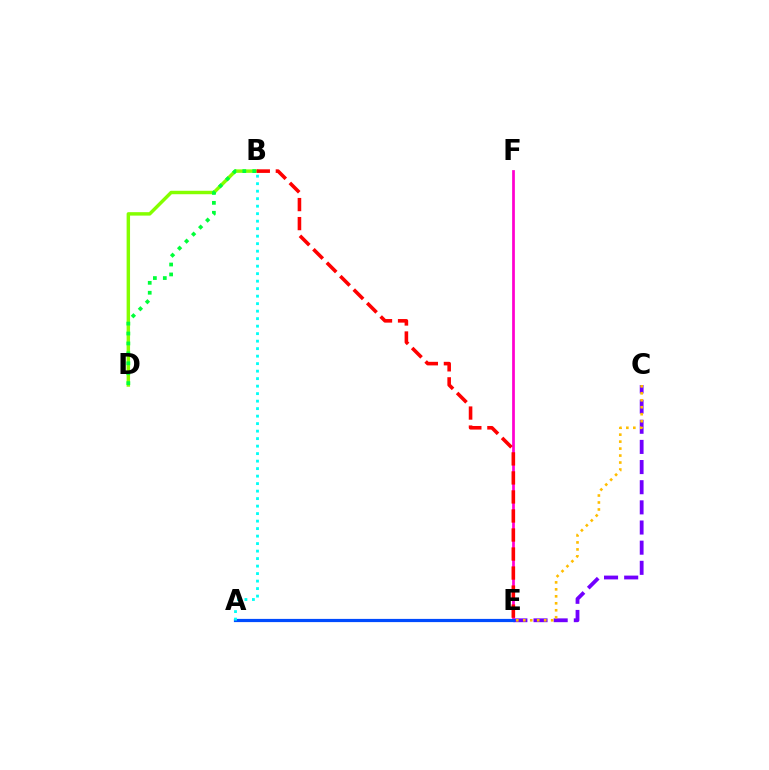{('C', 'E'): [{'color': '#7200ff', 'line_style': 'dashed', 'thickness': 2.74}, {'color': '#ffbd00', 'line_style': 'dotted', 'thickness': 1.89}], ('E', 'F'): [{'color': '#ff00cf', 'line_style': 'solid', 'thickness': 1.97}], ('A', 'E'): [{'color': '#004bff', 'line_style': 'solid', 'thickness': 2.31}], ('B', 'D'): [{'color': '#84ff00', 'line_style': 'solid', 'thickness': 2.48}, {'color': '#00ff39', 'line_style': 'dotted', 'thickness': 2.7}], ('A', 'B'): [{'color': '#00fff6', 'line_style': 'dotted', 'thickness': 2.04}], ('B', 'E'): [{'color': '#ff0000', 'line_style': 'dashed', 'thickness': 2.58}]}